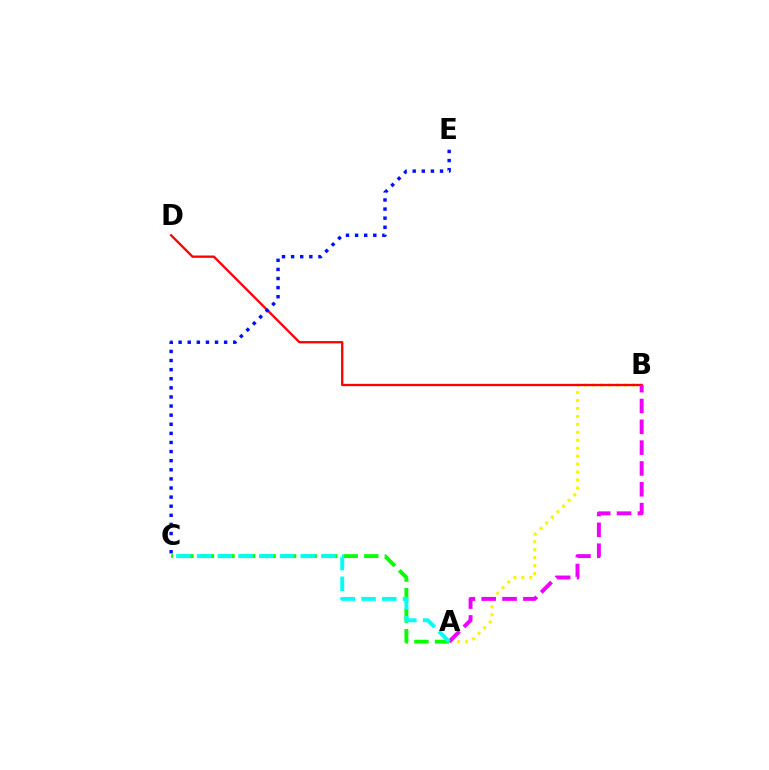{('A', 'B'): [{'color': '#fcf500', 'line_style': 'dotted', 'thickness': 2.16}, {'color': '#ee00ff', 'line_style': 'dashed', 'thickness': 2.83}], ('B', 'D'): [{'color': '#ff0000', 'line_style': 'solid', 'thickness': 1.66}], ('A', 'C'): [{'color': '#08ff00', 'line_style': 'dashed', 'thickness': 2.79}, {'color': '#00fff6', 'line_style': 'dashed', 'thickness': 2.82}], ('C', 'E'): [{'color': '#0010ff', 'line_style': 'dotted', 'thickness': 2.47}]}